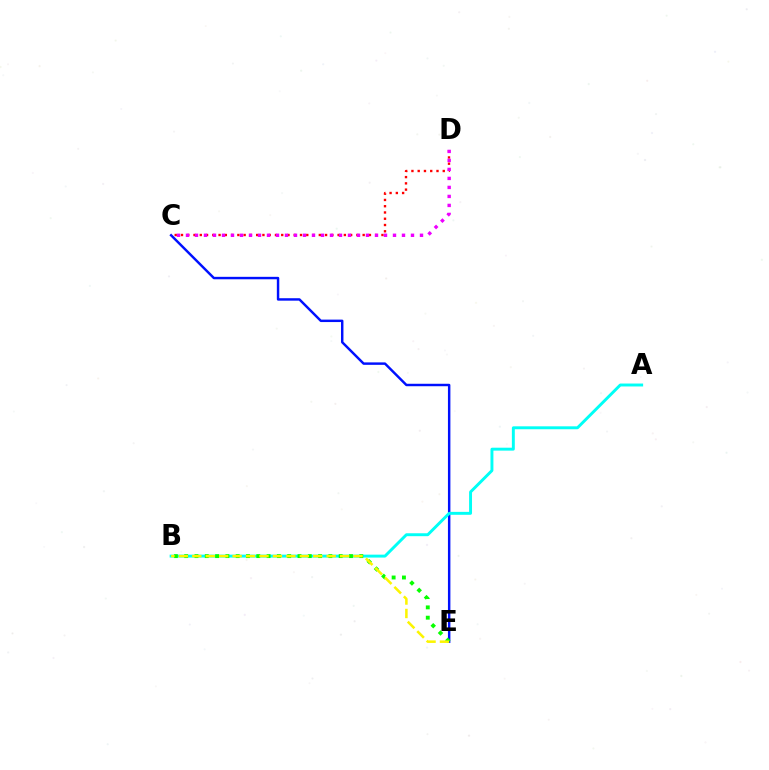{('C', 'D'): [{'color': '#ff0000', 'line_style': 'dotted', 'thickness': 1.7}, {'color': '#ee00ff', 'line_style': 'dotted', 'thickness': 2.45}], ('C', 'E'): [{'color': '#0010ff', 'line_style': 'solid', 'thickness': 1.76}], ('A', 'B'): [{'color': '#00fff6', 'line_style': 'solid', 'thickness': 2.11}], ('B', 'E'): [{'color': '#08ff00', 'line_style': 'dotted', 'thickness': 2.8}, {'color': '#fcf500', 'line_style': 'dashed', 'thickness': 1.83}]}